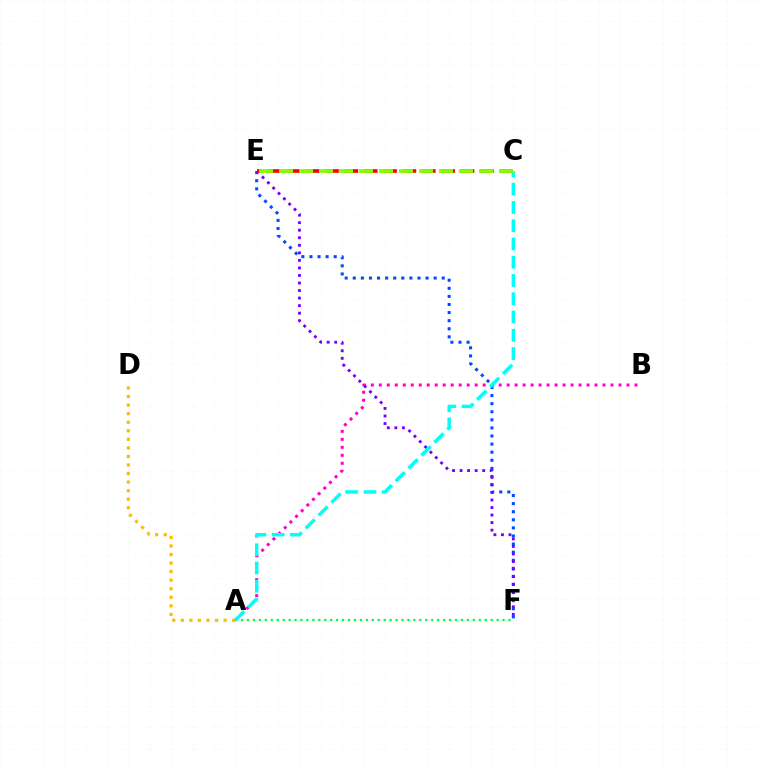{('A', 'B'): [{'color': '#ff00cf', 'line_style': 'dotted', 'thickness': 2.17}], ('A', 'D'): [{'color': '#ffbd00', 'line_style': 'dotted', 'thickness': 2.32}], ('A', 'F'): [{'color': '#00ff39', 'line_style': 'dotted', 'thickness': 1.61}], ('E', 'F'): [{'color': '#004bff', 'line_style': 'dotted', 'thickness': 2.2}, {'color': '#7200ff', 'line_style': 'dotted', 'thickness': 2.05}], ('C', 'E'): [{'color': '#ff0000', 'line_style': 'dashed', 'thickness': 2.63}, {'color': '#84ff00', 'line_style': 'dashed', 'thickness': 2.72}], ('A', 'C'): [{'color': '#00fff6', 'line_style': 'dashed', 'thickness': 2.48}]}